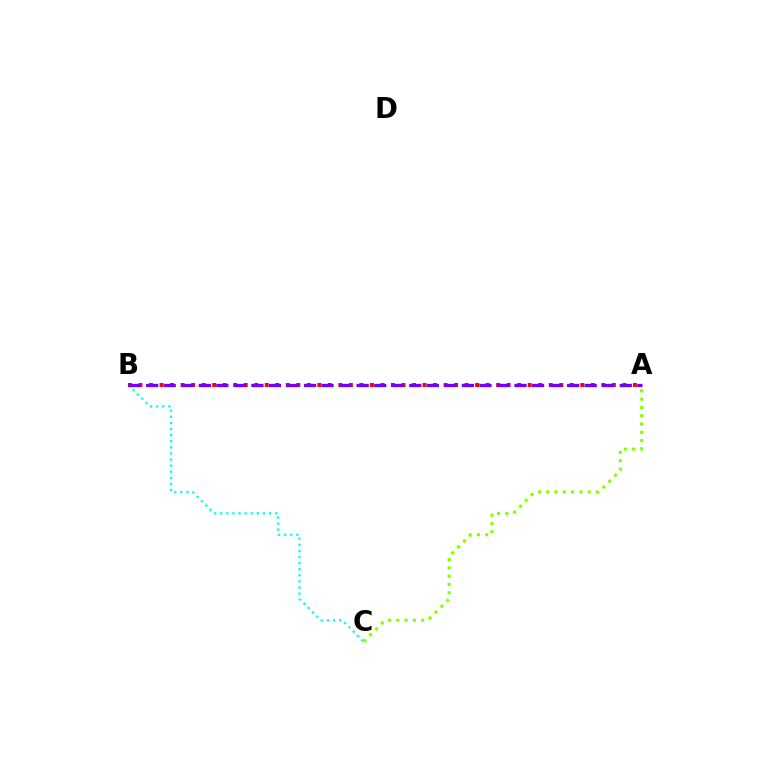{('B', 'C'): [{'color': '#00fff6', 'line_style': 'dotted', 'thickness': 1.66}], ('A', 'B'): [{'color': '#ff0000', 'line_style': 'dotted', 'thickness': 2.86}, {'color': '#7200ff', 'line_style': 'dashed', 'thickness': 2.38}], ('A', 'C'): [{'color': '#84ff00', 'line_style': 'dotted', 'thickness': 2.25}]}